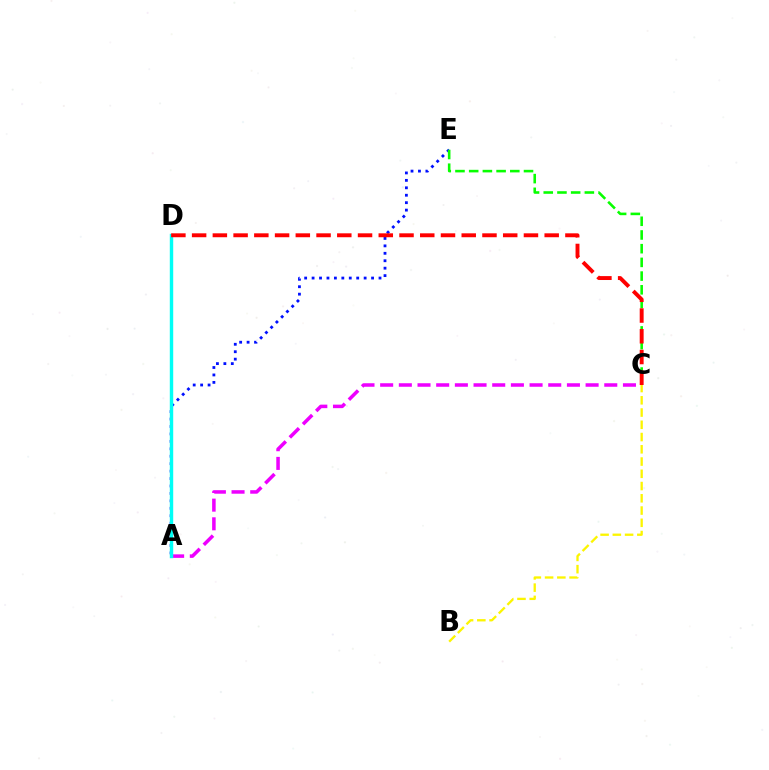{('A', 'C'): [{'color': '#ee00ff', 'line_style': 'dashed', 'thickness': 2.54}], ('A', 'E'): [{'color': '#0010ff', 'line_style': 'dotted', 'thickness': 2.02}], ('B', 'C'): [{'color': '#fcf500', 'line_style': 'dashed', 'thickness': 1.66}], ('C', 'E'): [{'color': '#08ff00', 'line_style': 'dashed', 'thickness': 1.86}], ('A', 'D'): [{'color': '#00fff6', 'line_style': 'solid', 'thickness': 2.46}], ('C', 'D'): [{'color': '#ff0000', 'line_style': 'dashed', 'thickness': 2.82}]}